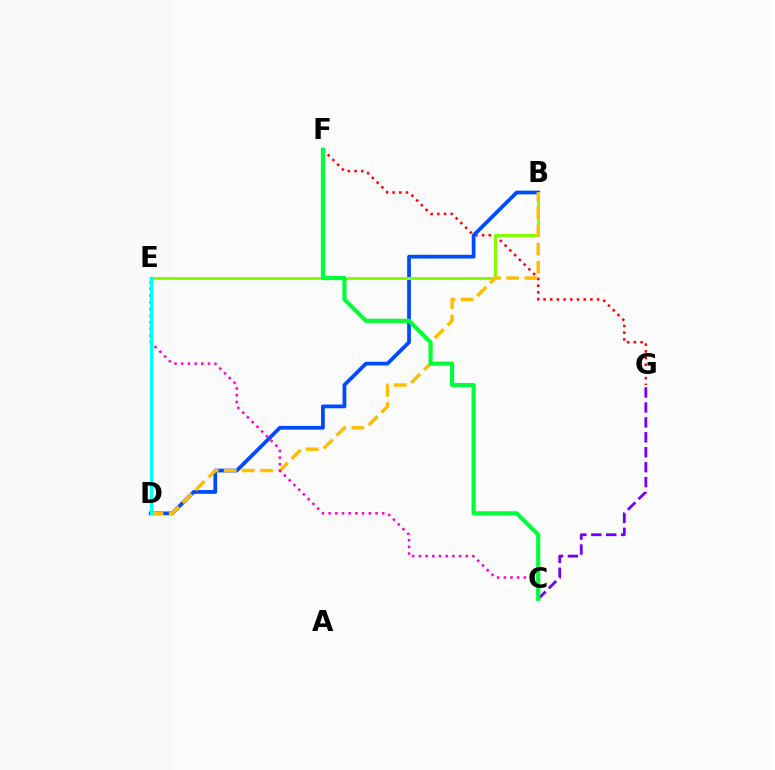{('C', 'G'): [{'color': '#7200ff', 'line_style': 'dashed', 'thickness': 2.03}], ('F', 'G'): [{'color': '#ff0000', 'line_style': 'dotted', 'thickness': 1.82}], ('B', 'D'): [{'color': '#004bff', 'line_style': 'solid', 'thickness': 2.71}, {'color': '#ffbd00', 'line_style': 'dashed', 'thickness': 2.47}], ('B', 'E'): [{'color': '#84ff00', 'line_style': 'solid', 'thickness': 2.16}], ('C', 'E'): [{'color': '#ff00cf', 'line_style': 'dotted', 'thickness': 1.82}], ('C', 'F'): [{'color': '#00ff39', 'line_style': 'solid', 'thickness': 2.99}], ('D', 'E'): [{'color': '#00fff6', 'line_style': 'solid', 'thickness': 2.4}]}